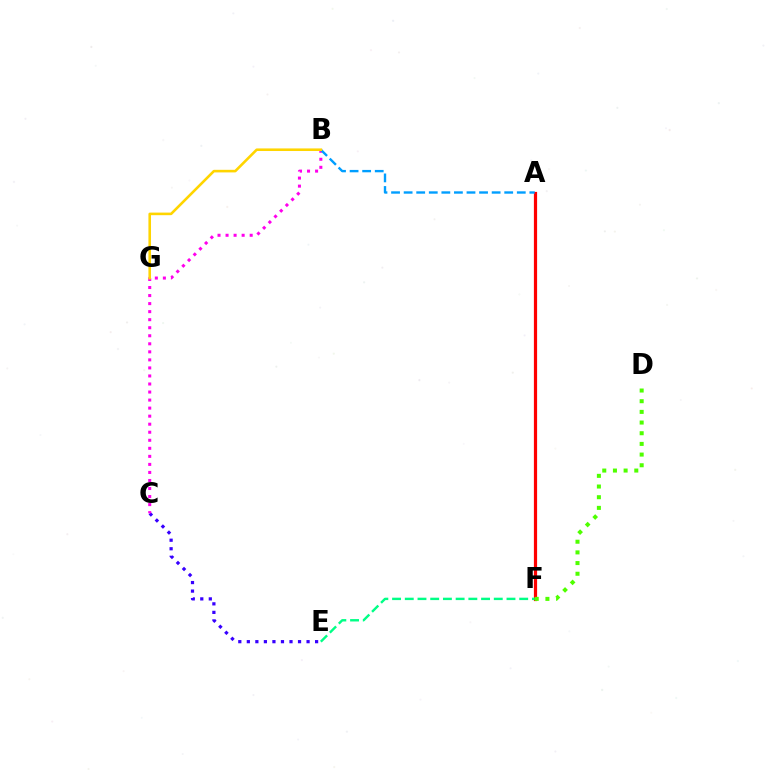{('A', 'F'): [{'color': '#ff0000', 'line_style': 'solid', 'thickness': 2.31}], ('E', 'F'): [{'color': '#00ff86', 'line_style': 'dashed', 'thickness': 1.73}], ('D', 'F'): [{'color': '#4fff00', 'line_style': 'dotted', 'thickness': 2.9}], ('C', 'E'): [{'color': '#3700ff', 'line_style': 'dotted', 'thickness': 2.32}], ('B', 'C'): [{'color': '#ff00ed', 'line_style': 'dotted', 'thickness': 2.18}], ('A', 'B'): [{'color': '#009eff', 'line_style': 'dashed', 'thickness': 1.71}], ('B', 'G'): [{'color': '#ffd500', 'line_style': 'solid', 'thickness': 1.86}]}